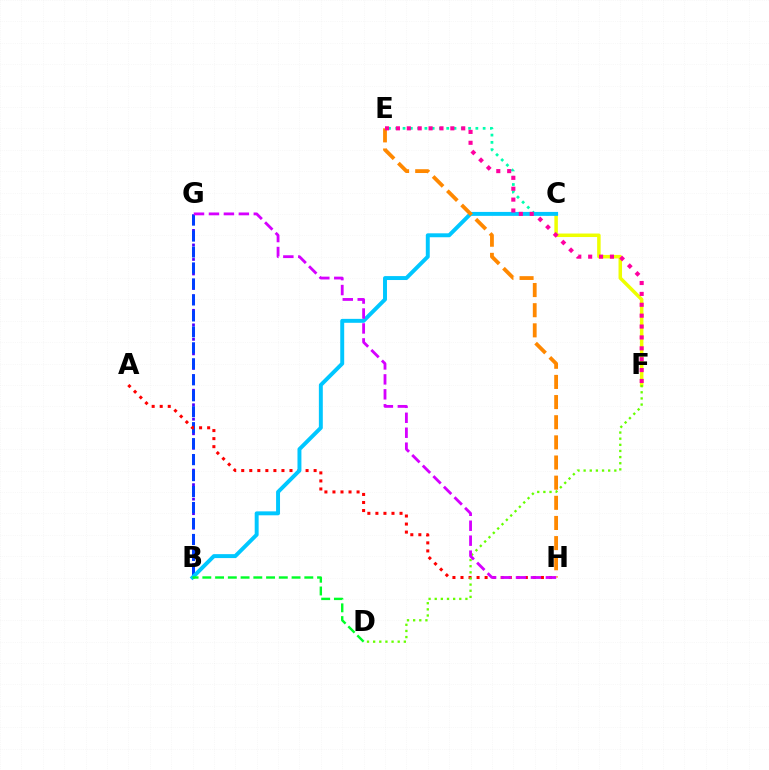{('B', 'G'): [{'color': '#4f00ff', 'line_style': 'dotted', 'thickness': 1.97}, {'color': '#003fff', 'line_style': 'dashed', 'thickness': 2.17}], ('C', 'E'): [{'color': '#00ffaf', 'line_style': 'dotted', 'thickness': 1.98}], ('A', 'H'): [{'color': '#ff0000', 'line_style': 'dotted', 'thickness': 2.19}], ('C', 'F'): [{'color': '#eeff00', 'line_style': 'solid', 'thickness': 2.53}], ('B', 'C'): [{'color': '#00c7ff', 'line_style': 'solid', 'thickness': 2.84}], ('D', 'F'): [{'color': '#66ff00', 'line_style': 'dotted', 'thickness': 1.67}], ('E', 'H'): [{'color': '#ff8800', 'line_style': 'dashed', 'thickness': 2.74}], ('B', 'D'): [{'color': '#00ff27', 'line_style': 'dashed', 'thickness': 1.73}], ('E', 'F'): [{'color': '#ff00a0', 'line_style': 'dotted', 'thickness': 2.96}], ('G', 'H'): [{'color': '#d600ff', 'line_style': 'dashed', 'thickness': 2.03}]}